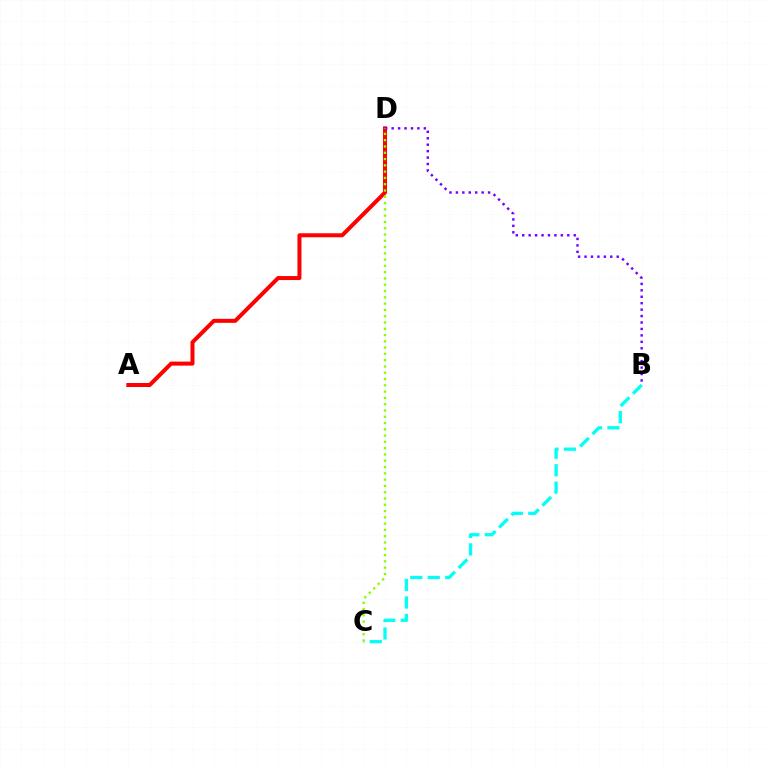{('A', 'D'): [{'color': '#ff0000', 'line_style': 'solid', 'thickness': 2.89}], ('B', 'C'): [{'color': '#00fff6', 'line_style': 'dashed', 'thickness': 2.37}], ('B', 'D'): [{'color': '#7200ff', 'line_style': 'dotted', 'thickness': 1.75}], ('C', 'D'): [{'color': '#84ff00', 'line_style': 'dotted', 'thickness': 1.71}]}